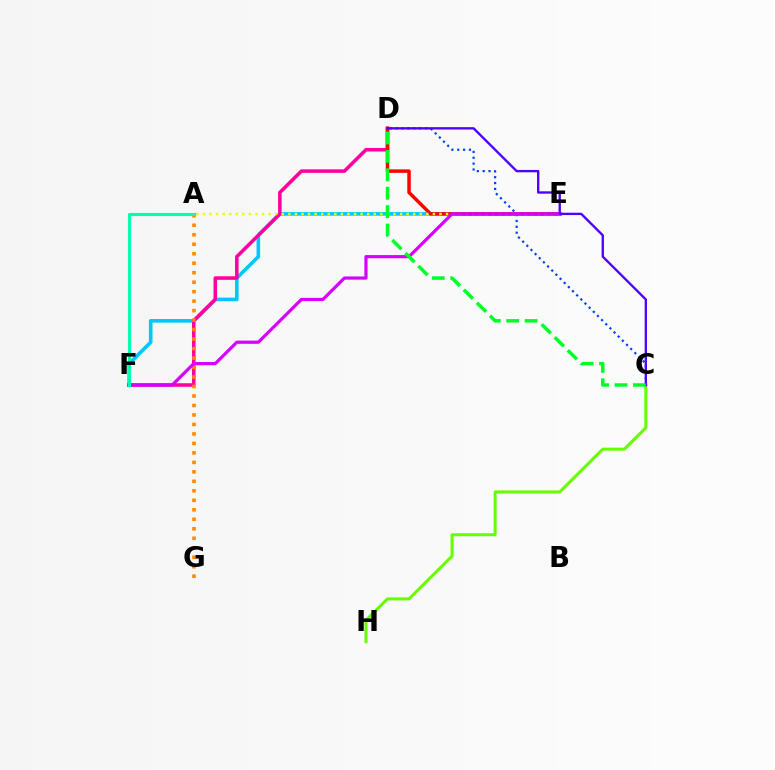{('C', 'H'): [{'color': '#66ff00', 'line_style': 'solid', 'thickness': 2.18}], ('C', 'D'): [{'color': '#003fff', 'line_style': 'dotted', 'thickness': 1.59}, {'color': '#4f00ff', 'line_style': 'solid', 'thickness': 1.69}, {'color': '#00ff27', 'line_style': 'dashed', 'thickness': 2.5}], ('E', 'F'): [{'color': '#00c7ff', 'line_style': 'solid', 'thickness': 2.6}, {'color': '#d600ff', 'line_style': 'solid', 'thickness': 2.3}], ('D', 'F'): [{'color': '#ff00a0', 'line_style': 'solid', 'thickness': 2.55}], ('A', 'G'): [{'color': '#ff8800', 'line_style': 'dotted', 'thickness': 2.58}], ('D', 'E'): [{'color': '#ff0000', 'line_style': 'solid', 'thickness': 2.5}], ('A', 'E'): [{'color': '#eeff00', 'line_style': 'dotted', 'thickness': 1.79}], ('A', 'F'): [{'color': '#00ffaf', 'line_style': 'solid', 'thickness': 2.25}]}